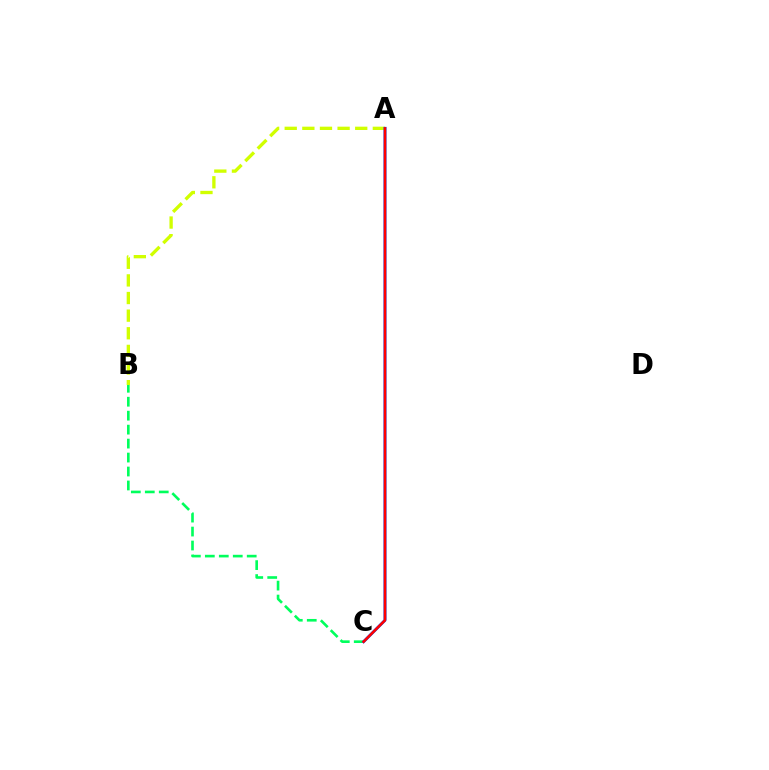{('A', 'B'): [{'color': '#d1ff00', 'line_style': 'dashed', 'thickness': 2.39}], ('B', 'C'): [{'color': '#00ff5c', 'line_style': 'dashed', 'thickness': 1.9}], ('A', 'C'): [{'color': '#b900ff', 'line_style': 'solid', 'thickness': 1.62}, {'color': '#0074ff', 'line_style': 'solid', 'thickness': 2.12}, {'color': '#ff0000', 'line_style': 'solid', 'thickness': 1.82}]}